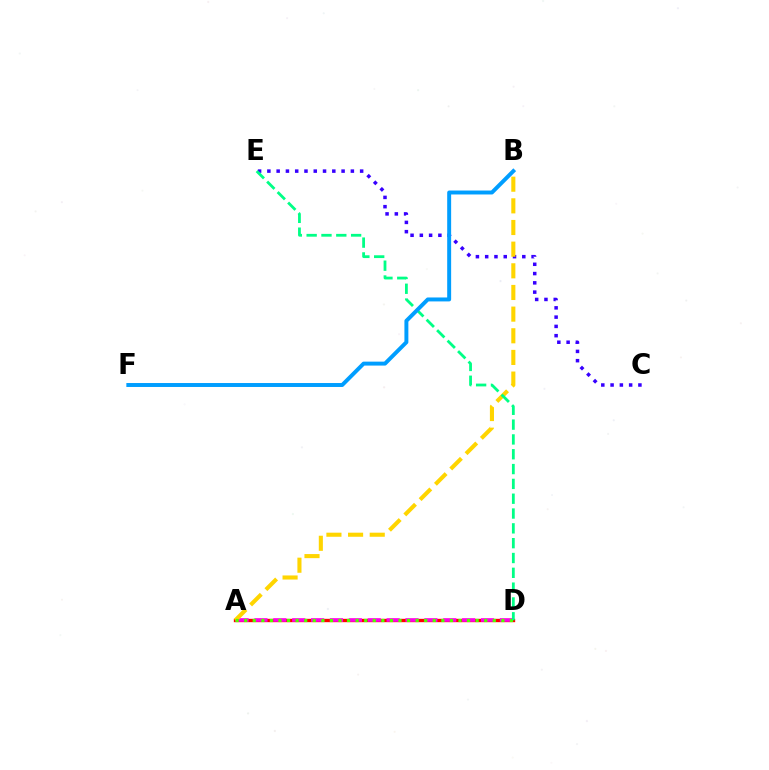{('C', 'E'): [{'color': '#3700ff', 'line_style': 'dotted', 'thickness': 2.52}], ('A', 'D'): [{'color': '#ff0000', 'line_style': 'solid', 'thickness': 2.41}, {'color': '#ff00ed', 'line_style': 'dashed', 'thickness': 2.56}, {'color': '#4fff00', 'line_style': 'dotted', 'thickness': 2.33}], ('A', 'B'): [{'color': '#ffd500', 'line_style': 'dashed', 'thickness': 2.94}], ('D', 'E'): [{'color': '#00ff86', 'line_style': 'dashed', 'thickness': 2.01}], ('B', 'F'): [{'color': '#009eff', 'line_style': 'solid', 'thickness': 2.84}]}